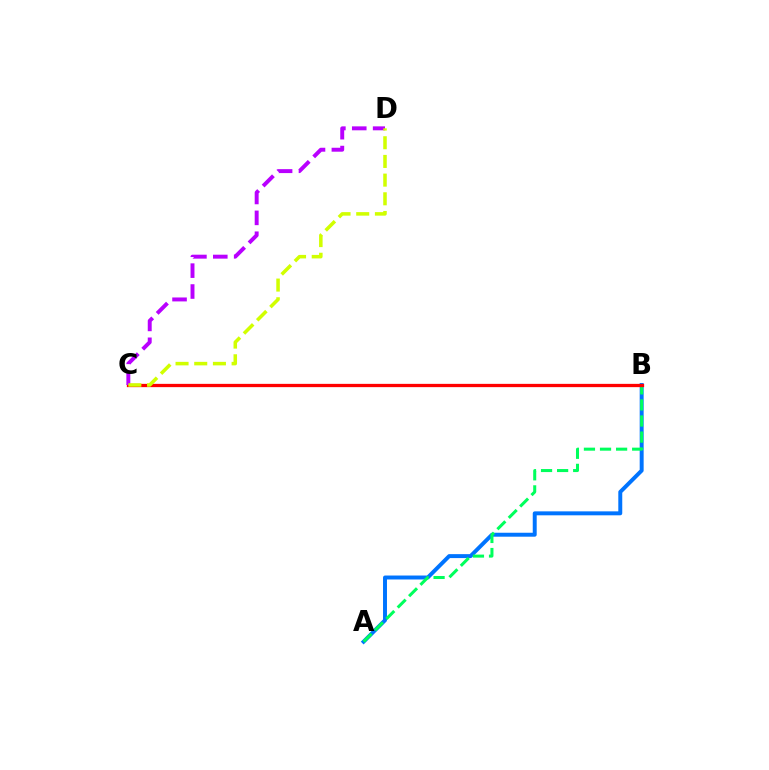{('A', 'B'): [{'color': '#0074ff', 'line_style': 'solid', 'thickness': 2.84}, {'color': '#00ff5c', 'line_style': 'dashed', 'thickness': 2.18}], ('B', 'C'): [{'color': '#ff0000', 'line_style': 'solid', 'thickness': 2.36}], ('C', 'D'): [{'color': '#b900ff', 'line_style': 'dashed', 'thickness': 2.84}, {'color': '#d1ff00', 'line_style': 'dashed', 'thickness': 2.54}]}